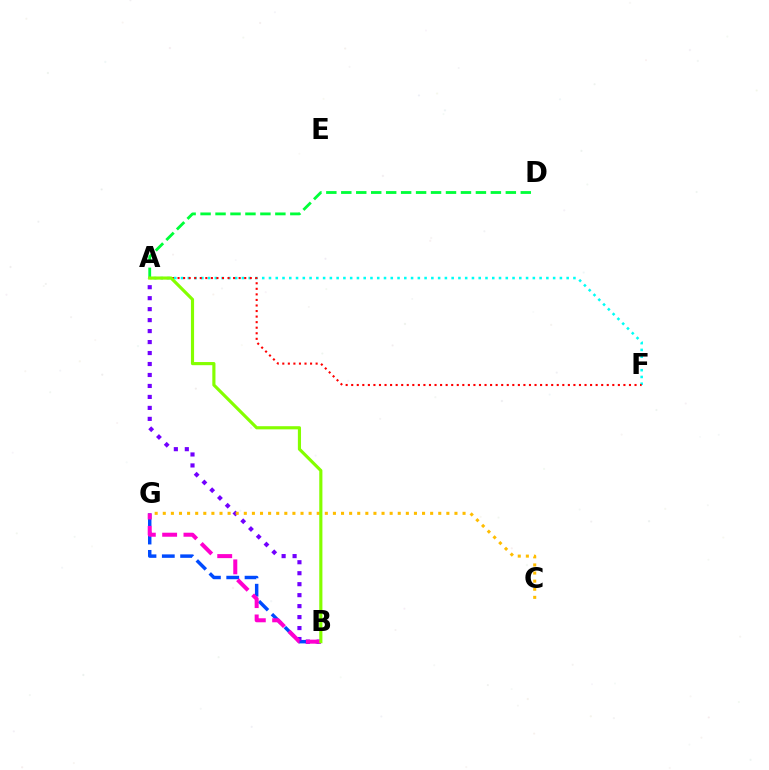{('B', 'G'): [{'color': '#004bff', 'line_style': 'dashed', 'thickness': 2.49}, {'color': '#ff00cf', 'line_style': 'dashed', 'thickness': 2.9}], ('A', 'F'): [{'color': '#00fff6', 'line_style': 'dotted', 'thickness': 1.84}, {'color': '#ff0000', 'line_style': 'dotted', 'thickness': 1.51}], ('A', 'D'): [{'color': '#00ff39', 'line_style': 'dashed', 'thickness': 2.03}], ('A', 'B'): [{'color': '#7200ff', 'line_style': 'dotted', 'thickness': 2.98}, {'color': '#84ff00', 'line_style': 'solid', 'thickness': 2.27}], ('C', 'G'): [{'color': '#ffbd00', 'line_style': 'dotted', 'thickness': 2.2}]}